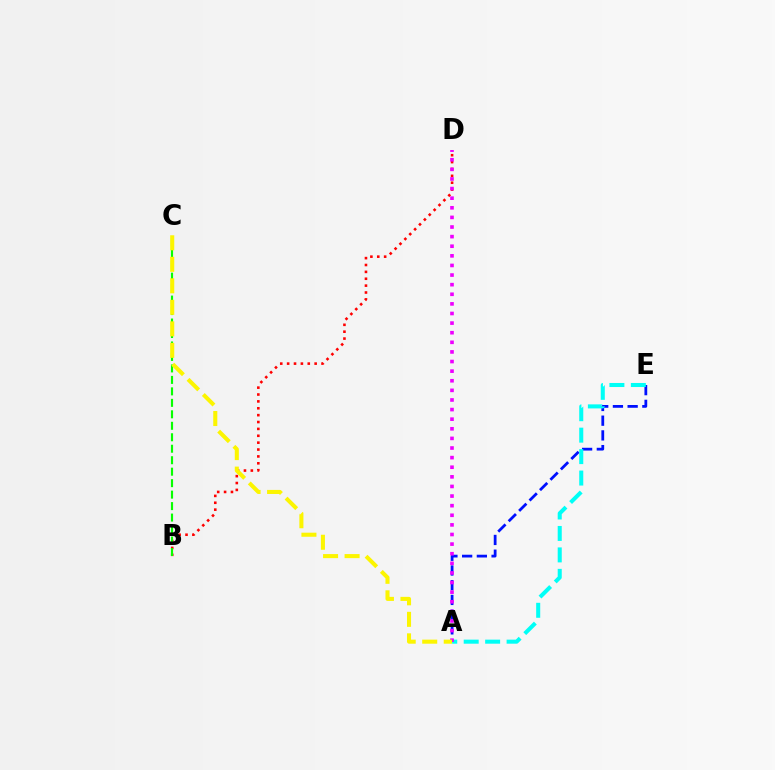{('B', 'D'): [{'color': '#ff0000', 'line_style': 'dotted', 'thickness': 1.87}], ('A', 'E'): [{'color': '#0010ff', 'line_style': 'dashed', 'thickness': 2.0}, {'color': '#00fff6', 'line_style': 'dashed', 'thickness': 2.91}], ('A', 'D'): [{'color': '#ee00ff', 'line_style': 'dotted', 'thickness': 2.61}], ('B', 'C'): [{'color': '#08ff00', 'line_style': 'dashed', 'thickness': 1.56}], ('A', 'C'): [{'color': '#fcf500', 'line_style': 'dashed', 'thickness': 2.92}]}